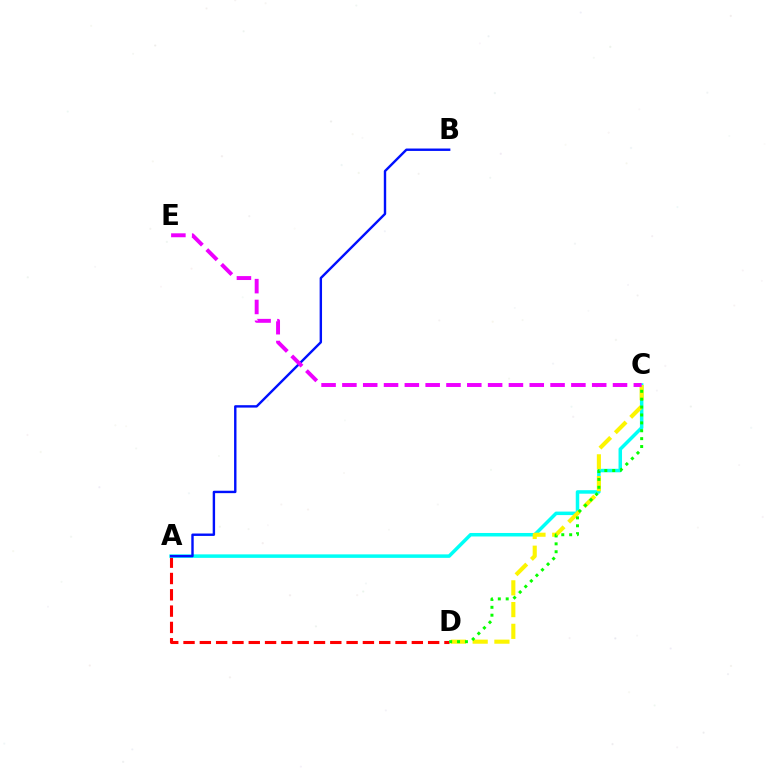{('A', 'D'): [{'color': '#ff0000', 'line_style': 'dashed', 'thickness': 2.22}], ('A', 'C'): [{'color': '#00fff6', 'line_style': 'solid', 'thickness': 2.52}], ('A', 'B'): [{'color': '#0010ff', 'line_style': 'solid', 'thickness': 1.73}], ('C', 'D'): [{'color': '#fcf500', 'line_style': 'dashed', 'thickness': 2.95}, {'color': '#08ff00', 'line_style': 'dotted', 'thickness': 2.14}], ('C', 'E'): [{'color': '#ee00ff', 'line_style': 'dashed', 'thickness': 2.83}]}